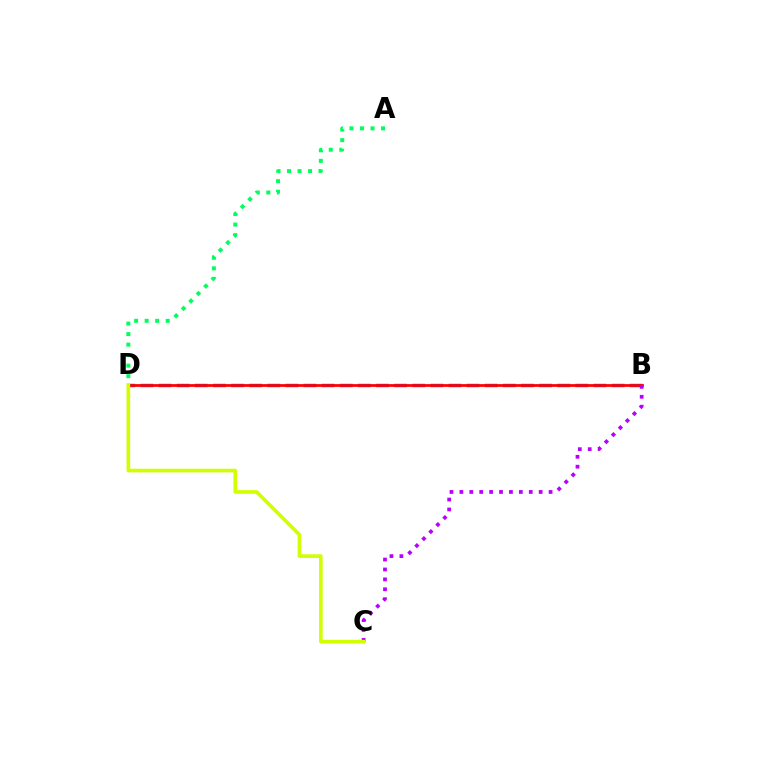{('B', 'D'): [{'color': '#0074ff', 'line_style': 'dashed', 'thickness': 2.46}, {'color': '#ff0000', 'line_style': 'solid', 'thickness': 1.99}], ('A', 'D'): [{'color': '#00ff5c', 'line_style': 'dotted', 'thickness': 2.86}], ('B', 'C'): [{'color': '#b900ff', 'line_style': 'dotted', 'thickness': 2.69}], ('C', 'D'): [{'color': '#d1ff00', 'line_style': 'solid', 'thickness': 2.62}]}